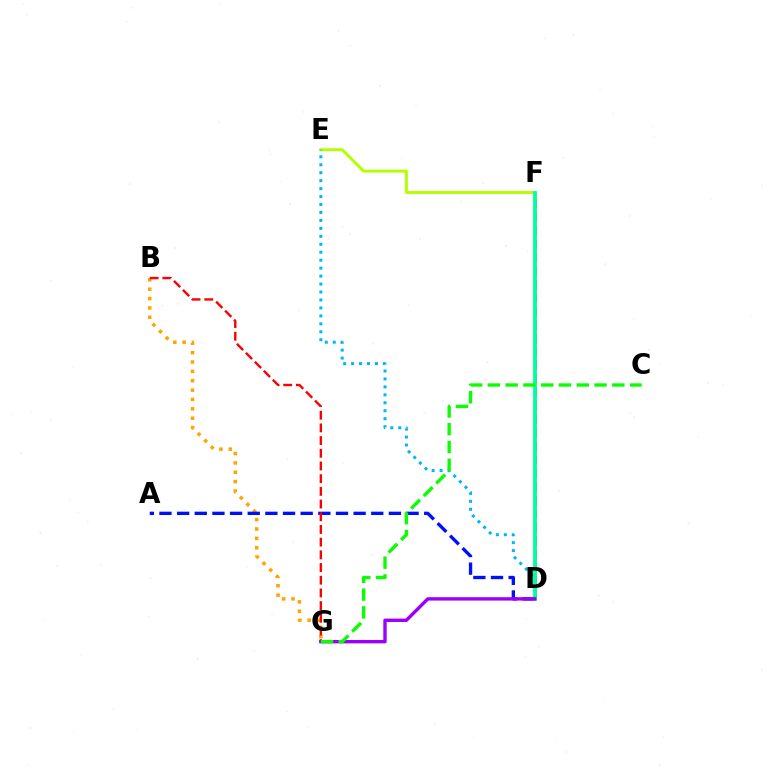{('E', 'F'): [{'color': '#b3ff00', 'line_style': 'solid', 'thickness': 2.11}], ('B', 'G'): [{'color': '#ffa500', 'line_style': 'dotted', 'thickness': 2.55}, {'color': '#ff0000', 'line_style': 'dashed', 'thickness': 1.72}], ('D', 'E'): [{'color': '#00b5ff', 'line_style': 'dotted', 'thickness': 2.16}], ('A', 'D'): [{'color': '#0010ff', 'line_style': 'dashed', 'thickness': 2.4}], ('D', 'F'): [{'color': '#ff00bd', 'line_style': 'dashed', 'thickness': 1.83}, {'color': '#00ff9d', 'line_style': 'solid', 'thickness': 2.73}], ('D', 'G'): [{'color': '#9b00ff', 'line_style': 'solid', 'thickness': 2.44}], ('C', 'G'): [{'color': '#08ff00', 'line_style': 'dashed', 'thickness': 2.42}]}